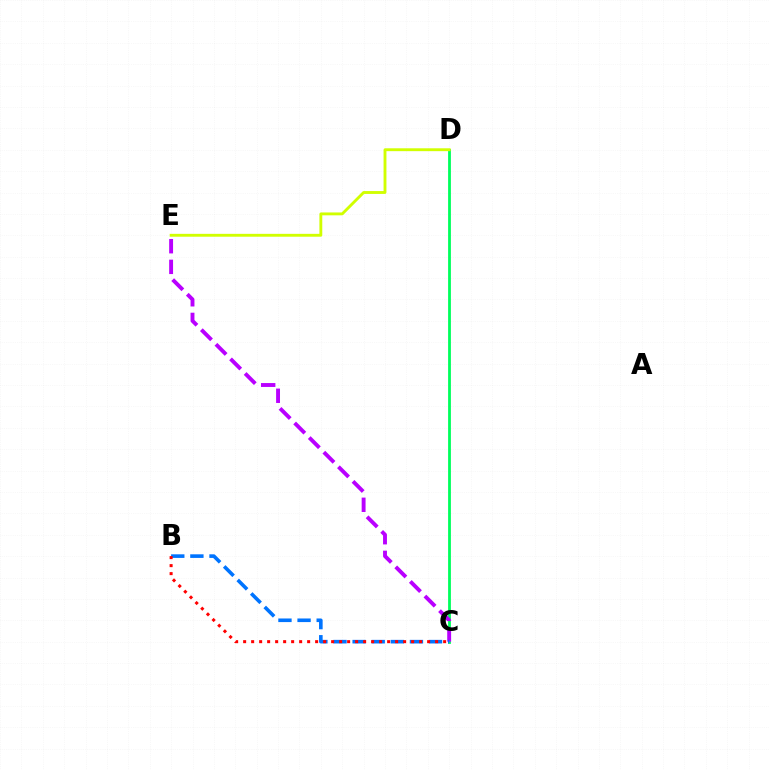{('C', 'D'): [{'color': '#00ff5c', 'line_style': 'solid', 'thickness': 2.02}], ('C', 'E'): [{'color': '#b900ff', 'line_style': 'dashed', 'thickness': 2.8}], ('D', 'E'): [{'color': '#d1ff00', 'line_style': 'solid', 'thickness': 2.07}], ('B', 'C'): [{'color': '#0074ff', 'line_style': 'dashed', 'thickness': 2.6}, {'color': '#ff0000', 'line_style': 'dotted', 'thickness': 2.17}]}